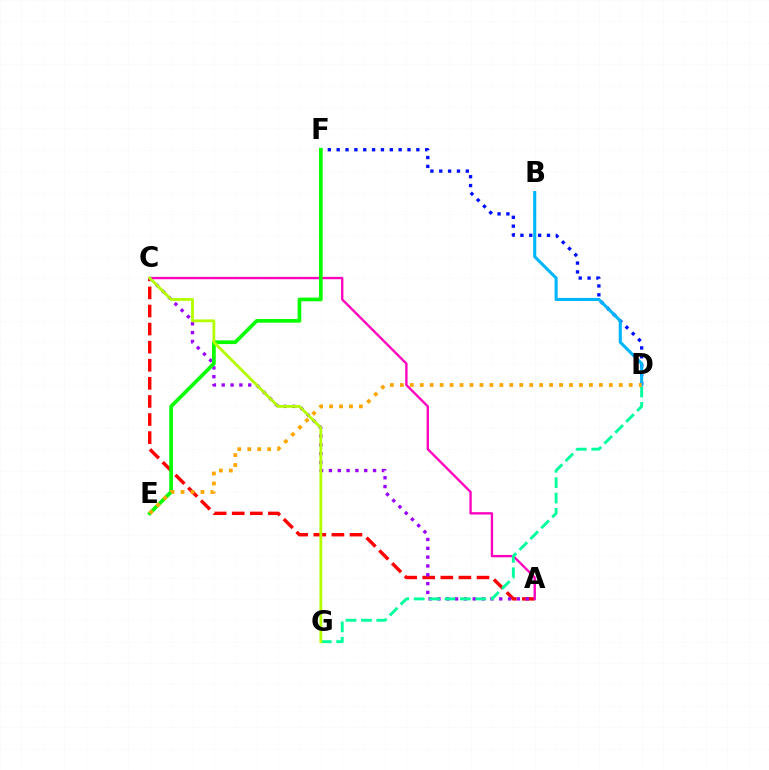{('A', 'C'): [{'color': '#ff0000', 'line_style': 'dashed', 'thickness': 2.46}, {'color': '#ff00bd', 'line_style': 'solid', 'thickness': 1.69}, {'color': '#9b00ff', 'line_style': 'dotted', 'thickness': 2.4}], ('D', 'F'): [{'color': '#0010ff', 'line_style': 'dotted', 'thickness': 2.41}], ('D', 'G'): [{'color': '#00ff9d', 'line_style': 'dashed', 'thickness': 2.09}], ('B', 'D'): [{'color': '#00b5ff', 'line_style': 'solid', 'thickness': 2.22}], ('E', 'F'): [{'color': '#08ff00', 'line_style': 'solid', 'thickness': 2.67}], ('C', 'G'): [{'color': '#b3ff00', 'line_style': 'solid', 'thickness': 2.04}], ('D', 'E'): [{'color': '#ffa500', 'line_style': 'dotted', 'thickness': 2.7}]}